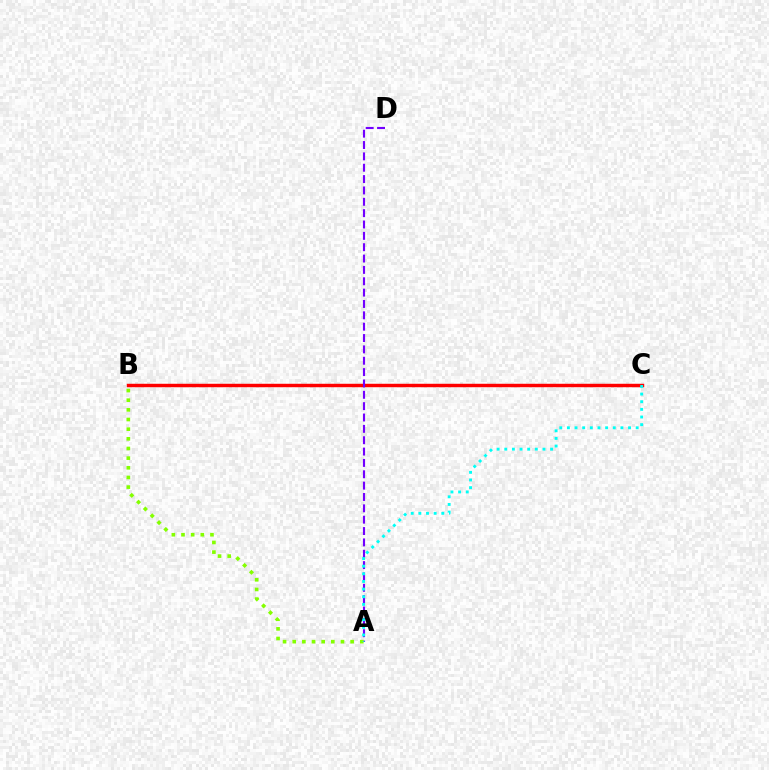{('B', 'C'): [{'color': '#ff0000', 'line_style': 'solid', 'thickness': 2.48}], ('A', 'D'): [{'color': '#7200ff', 'line_style': 'dashed', 'thickness': 1.54}], ('A', 'B'): [{'color': '#84ff00', 'line_style': 'dotted', 'thickness': 2.62}], ('A', 'C'): [{'color': '#00fff6', 'line_style': 'dotted', 'thickness': 2.08}]}